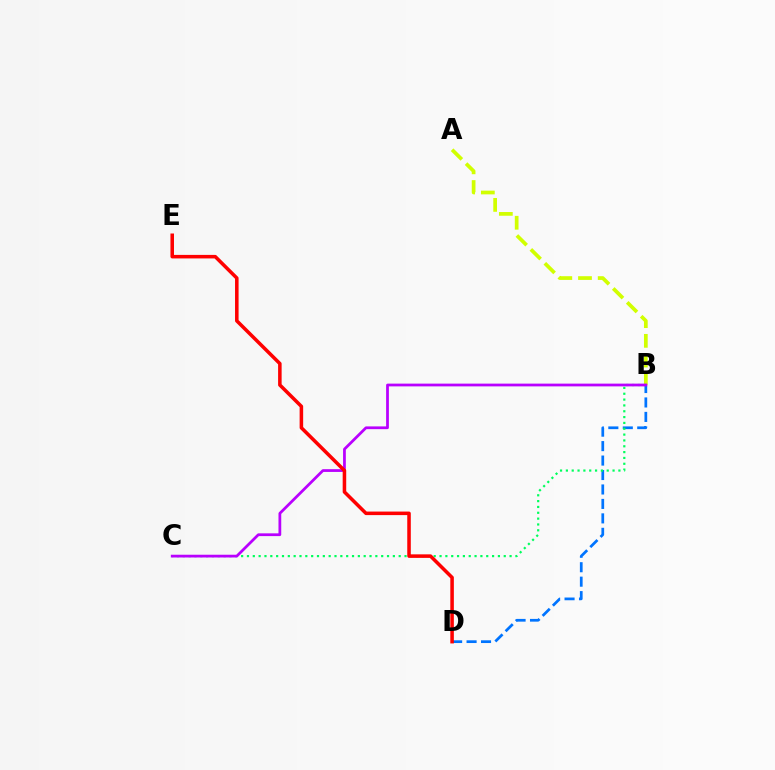{('B', 'D'): [{'color': '#0074ff', 'line_style': 'dashed', 'thickness': 1.96}], ('A', 'B'): [{'color': '#d1ff00', 'line_style': 'dashed', 'thickness': 2.68}], ('B', 'C'): [{'color': '#00ff5c', 'line_style': 'dotted', 'thickness': 1.59}, {'color': '#b900ff', 'line_style': 'solid', 'thickness': 1.99}], ('D', 'E'): [{'color': '#ff0000', 'line_style': 'solid', 'thickness': 2.55}]}